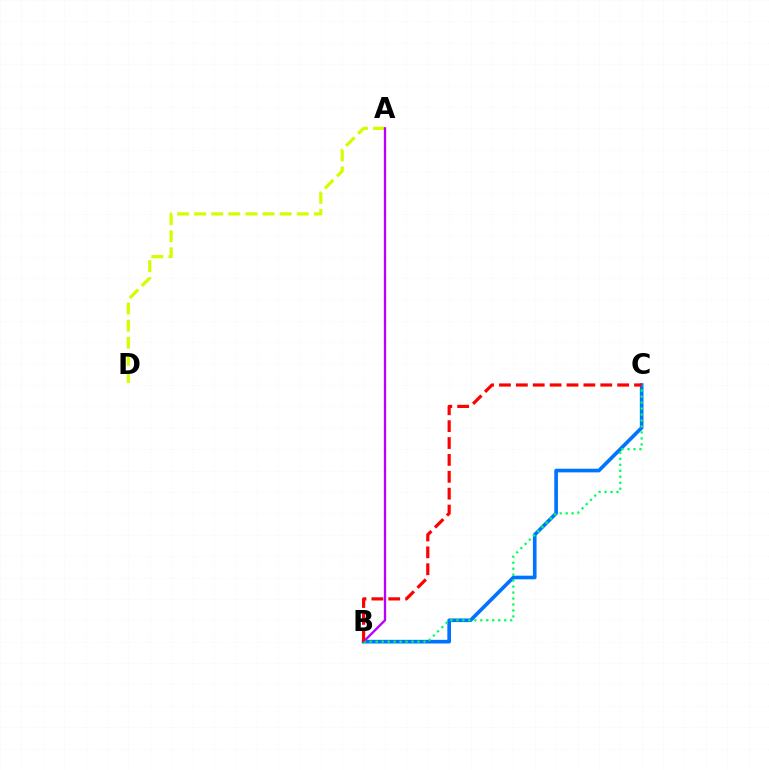{('A', 'D'): [{'color': '#d1ff00', 'line_style': 'dashed', 'thickness': 2.32}], ('A', 'B'): [{'color': '#b900ff', 'line_style': 'solid', 'thickness': 1.68}], ('B', 'C'): [{'color': '#0074ff', 'line_style': 'solid', 'thickness': 2.63}, {'color': '#00ff5c', 'line_style': 'dotted', 'thickness': 1.62}, {'color': '#ff0000', 'line_style': 'dashed', 'thickness': 2.29}]}